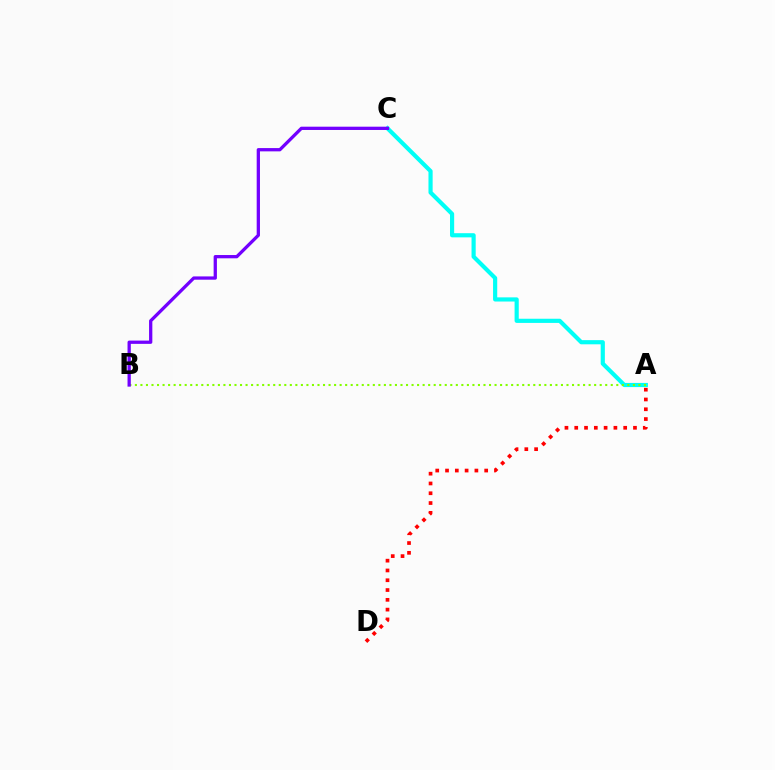{('A', 'C'): [{'color': '#00fff6', 'line_style': 'solid', 'thickness': 3.0}], ('A', 'D'): [{'color': '#ff0000', 'line_style': 'dotted', 'thickness': 2.66}], ('A', 'B'): [{'color': '#84ff00', 'line_style': 'dotted', 'thickness': 1.5}], ('B', 'C'): [{'color': '#7200ff', 'line_style': 'solid', 'thickness': 2.36}]}